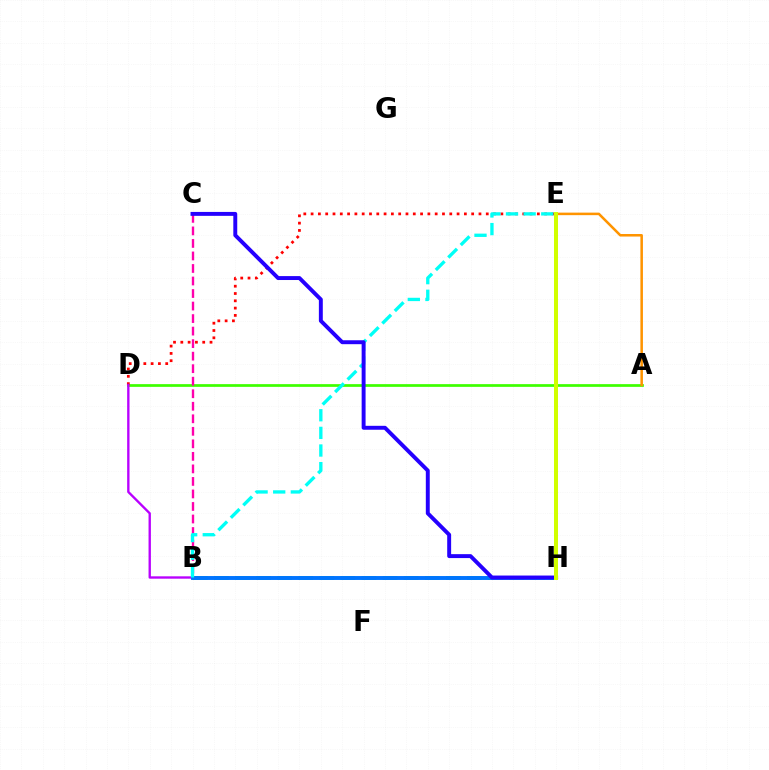{('B', 'H'): [{'color': '#00ff5c', 'line_style': 'dashed', 'thickness': 2.86}, {'color': '#0074ff', 'line_style': 'solid', 'thickness': 2.82}], ('A', 'D'): [{'color': '#3dff00', 'line_style': 'solid', 'thickness': 1.96}], ('A', 'E'): [{'color': '#ff9400', 'line_style': 'solid', 'thickness': 1.82}], ('B', 'C'): [{'color': '#ff00ac', 'line_style': 'dashed', 'thickness': 1.7}], ('D', 'E'): [{'color': '#ff0000', 'line_style': 'dotted', 'thickness': 1.98}], ('B', 'D'): [{'color': '#b900ff', 'line_style': 'solid', 'thickness': 1.7}], ('B', 'E'): [{'color': '#00fff6', 'line_style': 'dashed', 'thickness': 2.4}], ('C', 'H'): [{'color': '#2500ff', 'line_style': 'solid', 'thickness': 2.83}], ('E', 'H'): [{'color': '#d1ff00', 'line_style': 'solid', 'thickness': 2.87}]}